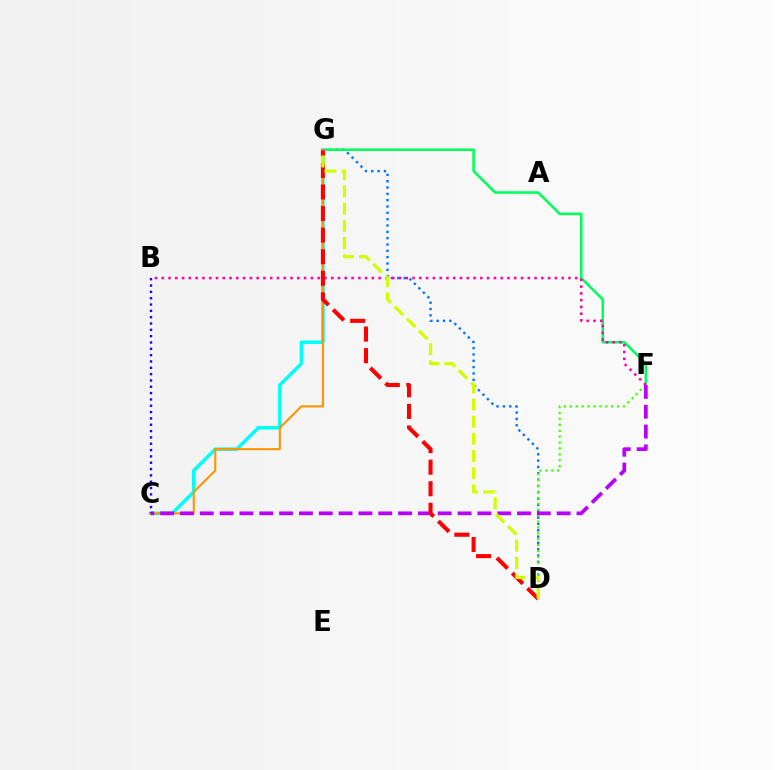{('D', 'G'): [{'color': '#0074ff', 'line_style': 'dotted', 'thickness': 1.72}, {'color': '#ff0000', 'line_style': 'dashed', 'thickness': 2.93}, {'color': '#d1ff00', 'line_style': 'dashed', 'thickness': 2.33}], ('F', 'G'): [{'color': '#00ff5c', 'line_style': 'solid', 'thickness': 1.85}], ('D', 'F'): [{'color': '#3dff00', 'line_style': 'dotted', 'thickness': 1.61}], ('C', 'G'): [{'color': '#00fff6', 'line_style': 'solid', 'thickness': 2.52}, {'color': '#ff9400', 'line_style': 'solid', 'thickness': 1.51}], ('C', 'F'): [{'color': '#b900ff', 'line_style': 'dashed', 'thickness': 2.69}], ('B', 'F'): [{'color': '#ff00ac', 'line_style': 'dotted', 'thickness': 1.84}], ('B', 'C'): [{'color': '#2500ff', 'line_style': 'dotted', 'thickness': 1.72}]}